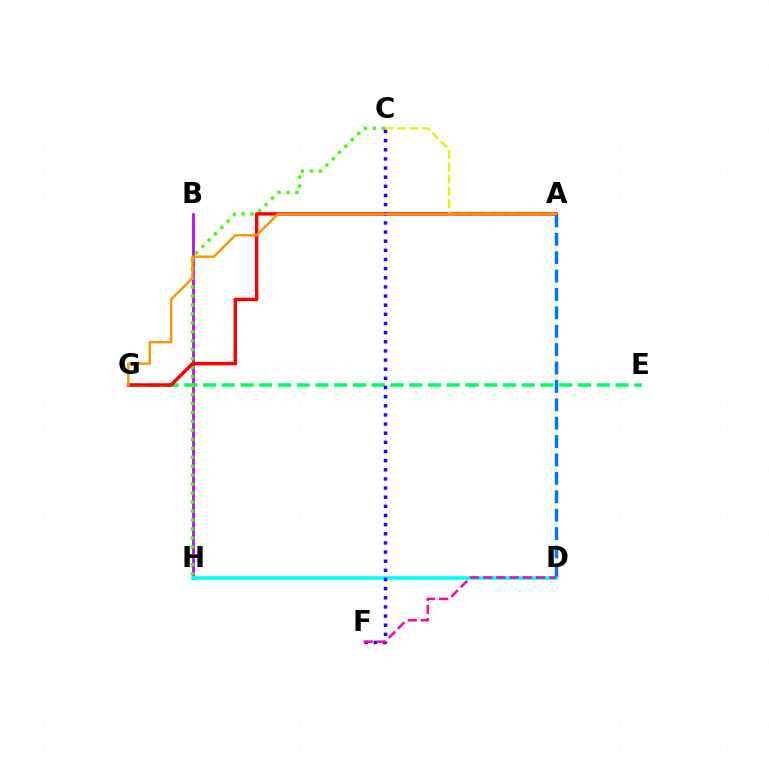{('B', 'H'): [{'color': '#b900ff', 'line_style': 'solid', 'thickness': 1.95}], ('E', 'G'): [{'color': '#00ff5c', 'line_style': 'dashed', 'thickness': 2.55}], ('C', 'H'): [{'color': '#3dff00', 'line_style': 'dotted', 'thickness': 2.44}], ('D', 'H'): [{'color': '#00fff6', 'line_style': 'solid', 'thickness': 2.61}], ('A', 'G'): [{'color': '#ff0000', 'line_style': 'solid', 'thickness': 2.47}, {'color': '#ff9400', 'line_style': 'solid', 'thickness': 1.75}], ('A', 'D'): [{'color': '#0074ff', 'line_style': 'dashed', 'thickness': 2.5}], ('A', 'C'): [{'color': '#d1ff00', 'line_style': 'dashed', 'thickness': 1.67}], ('C', 'F'): [{'color': '#2500ff', 'line_style': 'dotted', 'thickness': 2.48}], ('D', 'F'): [{'color': '#ff00ac', 'line_style': 'dashed', 'thickness': 1.8}]}